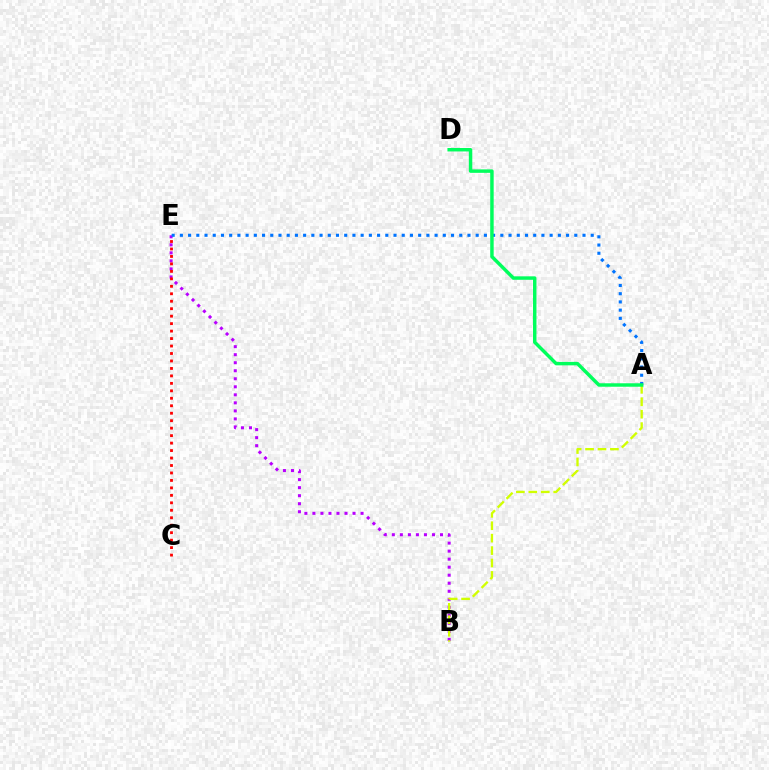{('B', 'E'): [{'color': '#b900ff', 'line_style': 'dotted', 'thickness': 2.18}], ('A', 'B'): [{'color': '#d1ff00', 'line_style': 'dashed', 'thickness': 1.69}], ('C', 'E'): [{'color': '#ff0000', 'line_style': 'dotted', 'thickness': 2.03}], ('A', 'E'): [{'color': '#0074ff', 'line_style': 'dotted', 'thickness': 2.23}], ('A', 'D'): [{'color': '#00ff5c', 'line_style': 'solid', 'thickness': 2.49}]}